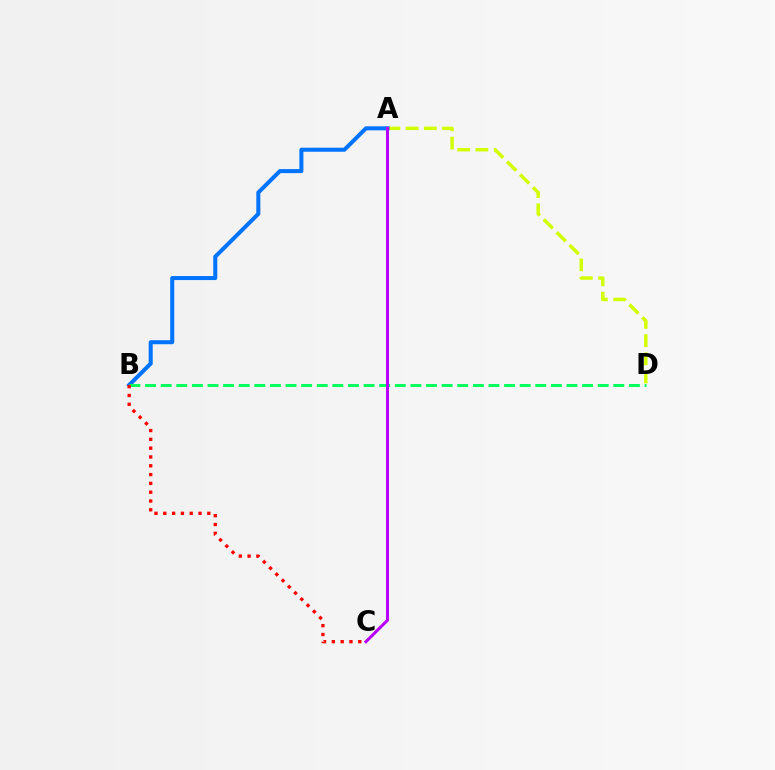{('A', 'D'): [{'color': '#d1ff00', 'line_style': 'dashed', 'thickness': 2.48}], ('A', 'B'): [{'color': '#0074ff', 'line_style': 'solid', 'thickness': 2.91}], ('B', 'D'): [{'color': '#00ff5c', 'line_style': 'dashed', 'thickness': 2.12}], ('B', 'C'): [{'color': '#ff0000', 'line_style': 'dotted', 'thickness': 2.39}], ('A', 'C'): [{'color': '#b900ff', 'line_style': 'solid', 'thickness': 2.17}]}